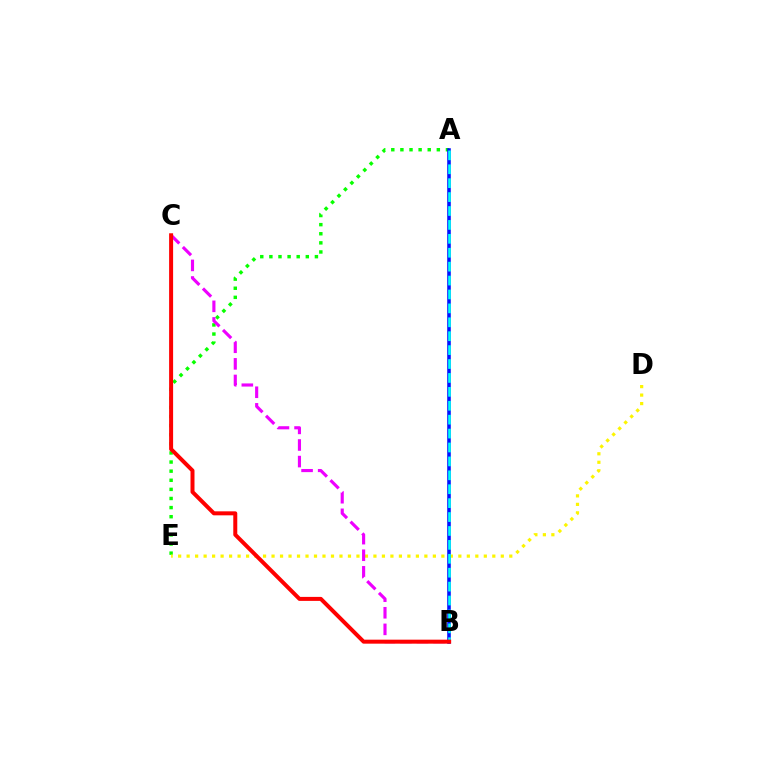{('A', 'E'): [{'color': '#08ff00', 'line_style': 'dotted', 'thickness': 2.47}], ('D', 'E'): [{'color': '#fcf500', 'line_style': 'dotted', 'thickness': 2.31}], ('A', 'B'): [{'color': '#0010ff', 'line_style': 'solid', 'thickness': 2.56}, {'color': '#00fff6', 'line_style': 'dashed', 'thickness': 1.89}], ('B', 'C'): [{'color': '#ee00ff', 'line_style': 'dashed', 'thickness': 2.25}, {'color': '#ff0000', 'line_style': 'solid', 'thickness': 2.87}]}